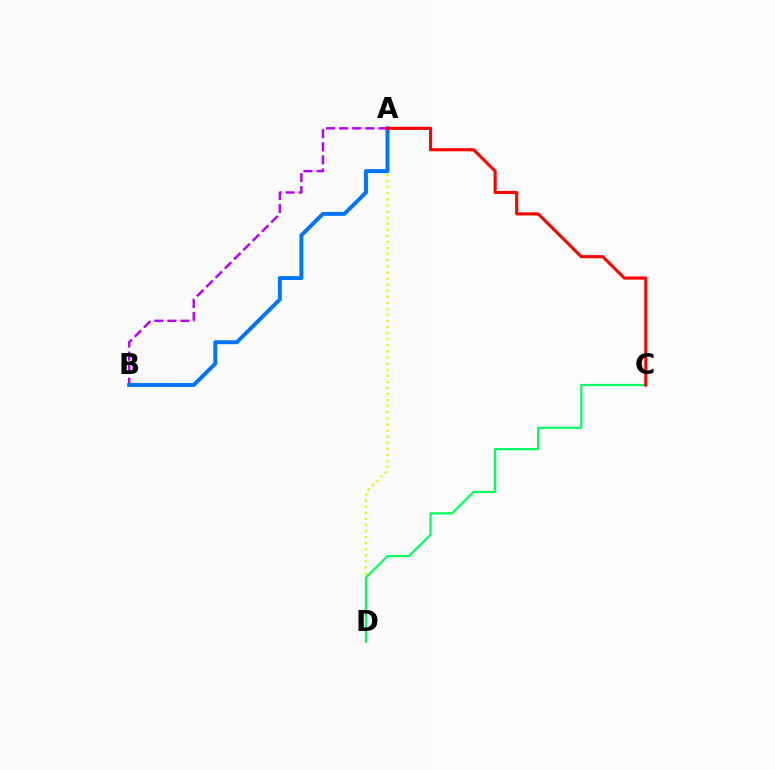{('A', 'D'): [{'color': '#d1ff00', 'line_style': 'dotted', 'thickness': 1.65}], ('C', 'D'): [{'color': '#00ff5c', 'line_style': 'solid', 'thickness': 1.58}], ('A', 'B'): [{'color': '#b900ff', 'line_style': 'dashed', 'thickness': 1.78}, {'color': '#0074ff', 'line_style': 'solid', 'thickness': 2.84}], ('A', 'C'): [{'color': '#ff0000', 'line_style': 'solid', 'thickness': 2.25}]}